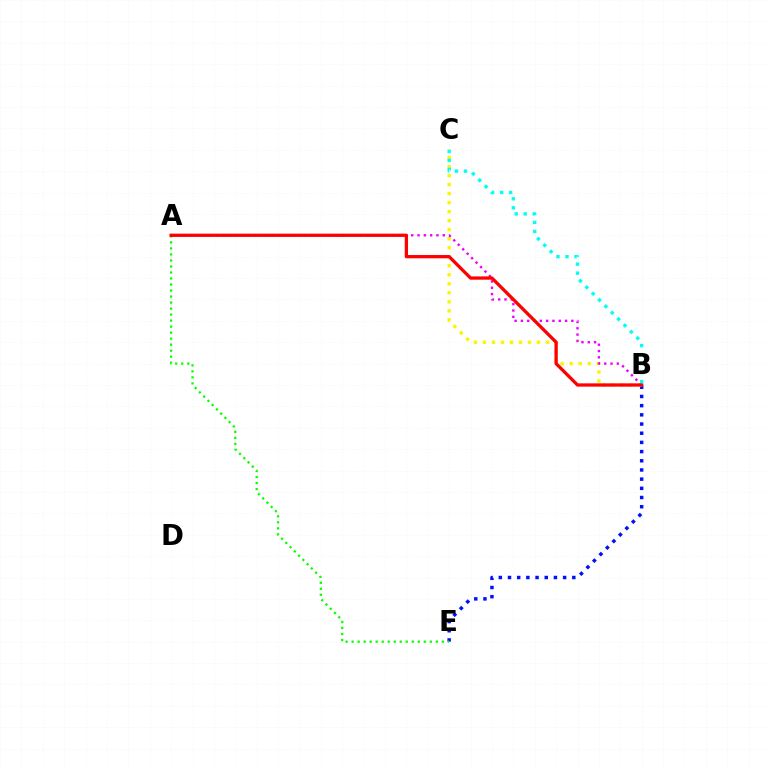{('B', 'E'): [{'color': '#0010ff', 'line_style': 'dotted', 'thickness': 2.5}], ('B', 'C'): [{'color': '#fcf500', 'line_style': 'dotted', 'thickness': 2.45}, {'color': '#00fff6', 'line_style': 'dotted', 'thickness': 2.45}], ('A', 'E'): [{'color': '#08ff00', 'line_style': 'dotted', 'thickness': 1.63}], ('A', 'B'): [{'color': '#ee00ff', 'line_style': 'dotted', 'thickness': 1.71}, {'color': '#ff0000', 'line_style': 'solid', 'thickness': 2.36}]}